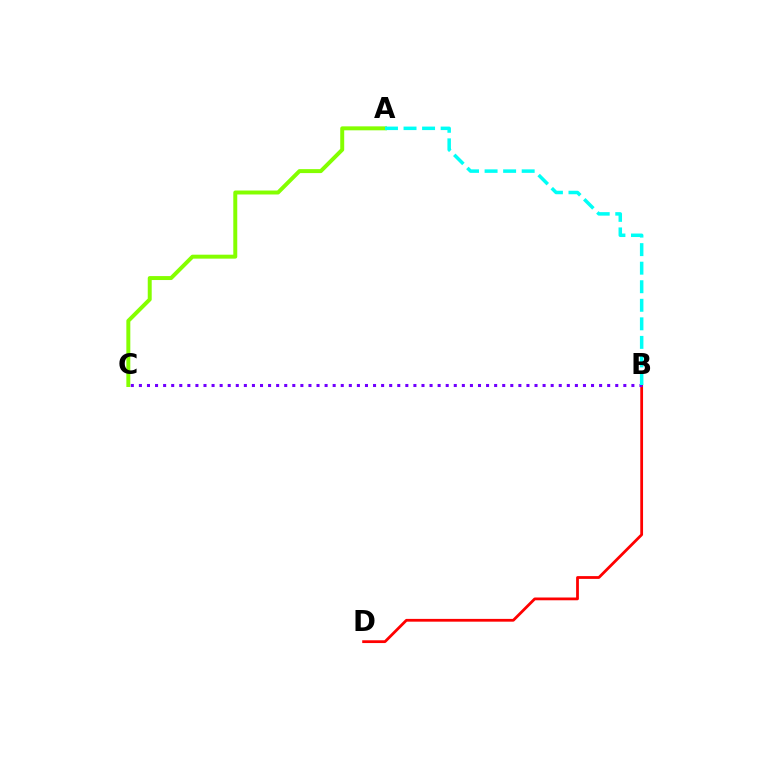{('B', 'D'): [{'color': '#ff0000', 'line_style': 'solid', 'thickness': 2.0}], ('A', 'C'): [{'color': '#84ff00', 'line_style': 'solid', 'thickness': 2.85}], ('B', 'C'): [{'color': '#7200ff', 'line_style': 'dotted', 'thickness': 2.19}], ('A', 'B'): [{'color': '#00fff6', 'line_style': 'dashed', 'thickness': 2.52}]}